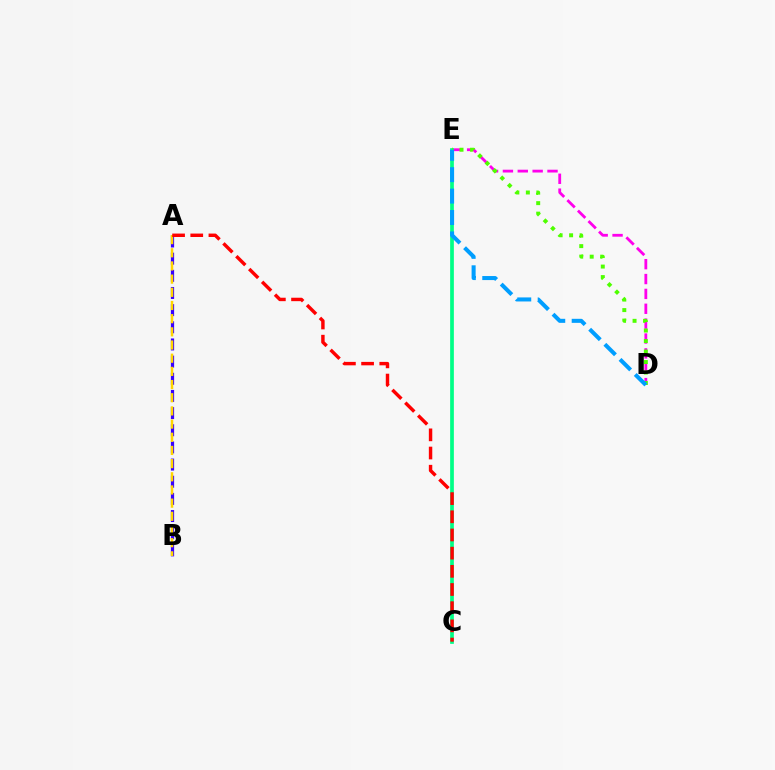{('D', 'E'): [{'color': '#ff00ed', 'line_style': 'dashed', 'thickness': 2.02}, {'color': '#4fff00', 'line_style': 'dotted', 'thickness': 2.85}, {'color': '#009eff', 'line_style': 'dashed', 'thickness': 2.91}], ('C', 'E'): [{'color': '#00ff86', 'line_style': 'solid', 'thickness': 2.67}], ('A', 'B'): [{'color': '#3700ff', 'line_style': 'dashed', 'thickness': 2.33}, {'color': '#ffd500', 'line_style': 'dashed', 'thickness': 1.79}], ('A', 'C'): [{'color': '#ff0000', 'line_style': 'dashed', 'thickness': 2.47}]}